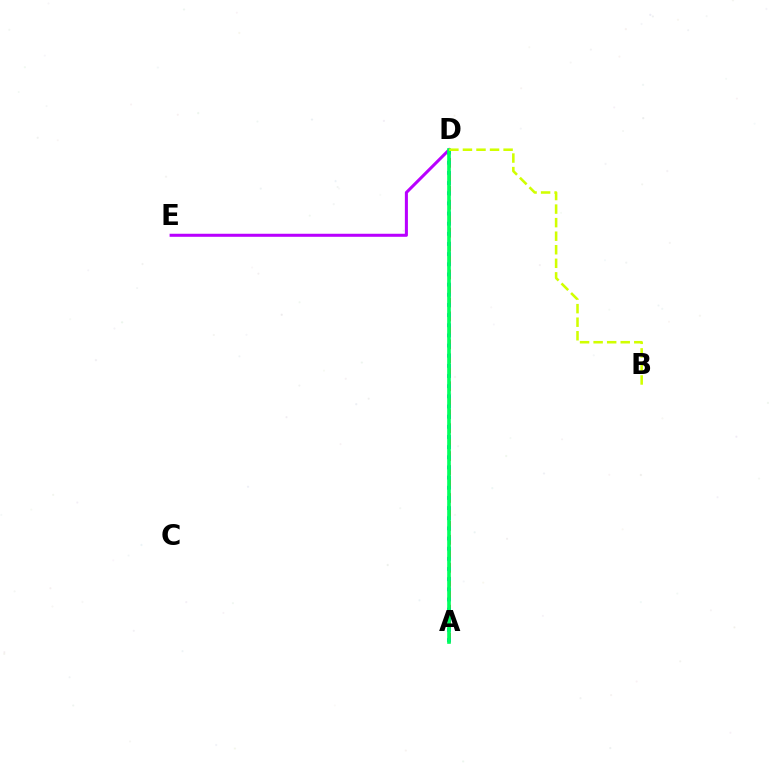{('D', 'E'): [{'color': '#b900ff', 'line_style': 'solid', 'thickness': 2.19}], ('A', 'D'): [{'color': '#ff0000', 'line_style': 'dashed', 'thickness': 1.9}, {'color': '#0074ff', 'line_style': 'dotted', 'thickness': 2.76}, {'color': '#00ff5c', 'line_style': 'solid', 'thickness': 2.62}], ('B', 'D'): [{'color': '#d1ff00', 'line_style': 'dashed', 'thickness': 1.84}]}